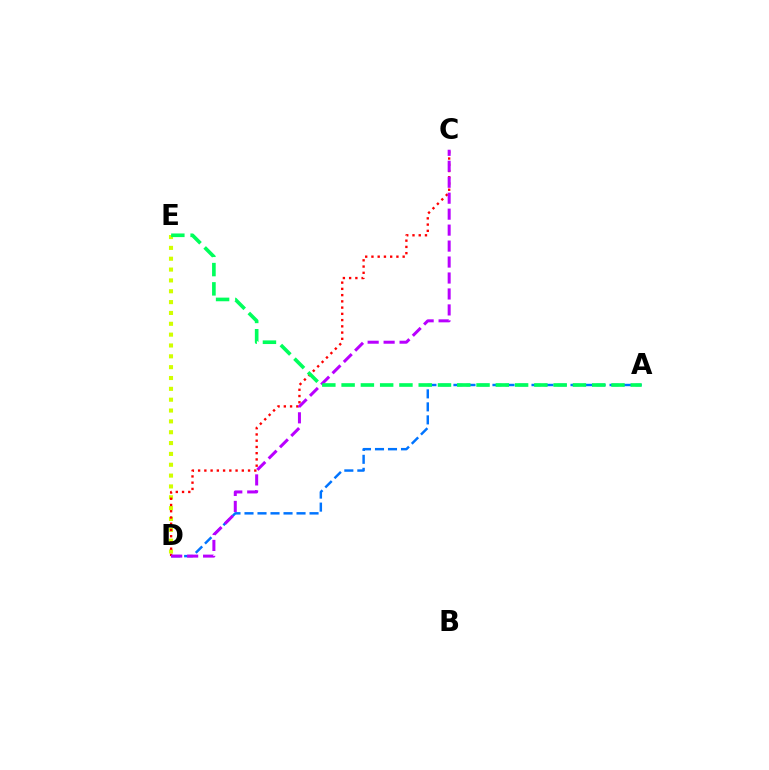{('D', 'E'): [{'color': '#d1ff00', 'line_style': 'dotted', 'thickness': 2.95}], ('C', 'D'): [{'color': '#ff0000', 'line_style': 'dotted', 'thickness': 1.7}, {'color': '#b900ff', 'line_style': 'dashed', 'thickness': 2.17}], ('A', 'D'): [{'color': '#0074ff', 'line_style': 'dashed', 'thickness': 1.77}], ('A', 'E'): [{'color': '#00ff5c', 'line_style': 'dashed', 'thickness': 2.62}]}